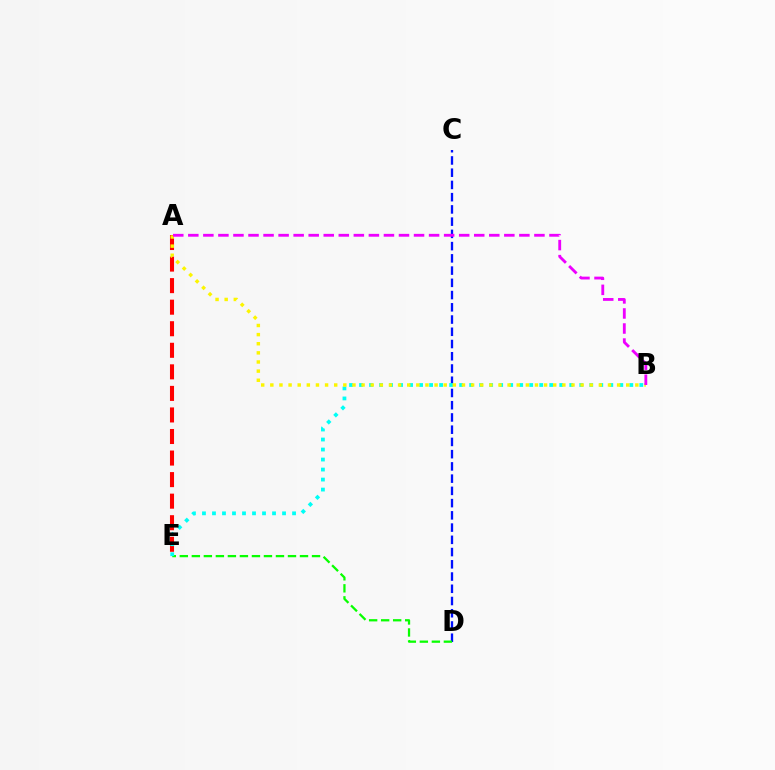{('C', 'D'): [{'color': '#0010ff', 'line_style': 'dashed', 'thickness': 1.66}], ('D', 'E'): [{'color': '#08ff00', 'line_style': 'dashed', 'thickness': 1.63}], ('A', 'E'): [{'color': '#ff0000', 'line_style': 'dashed', 'thickness': 2.93}], ('B', 'E'): [{'color': '#00fff6', 'line_style': 'dotted', 'thickness': 2.72}], ('A', 'B'): [{'color': '#fcf500', 'line_style': 'dotted', 'thickness': 2.48}, {'color': '#ee00ff', 'line_style': 'dashed', 'thickness': 2.04}]}